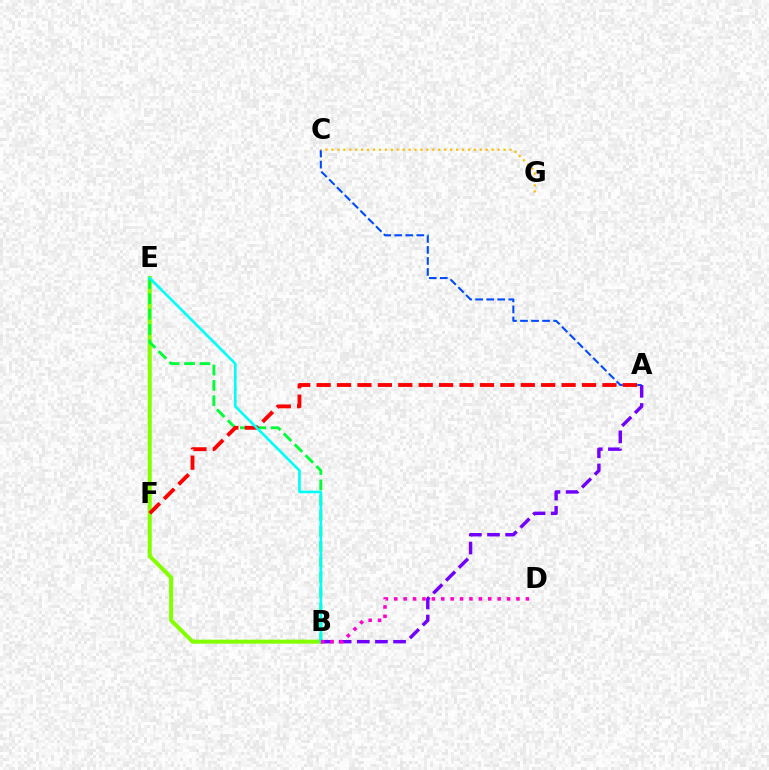{('B', 'E'): [{'color': '#84ff00', 'line_style': 'solid', 'thickness': 2.9}, {'color': '#00ff39', 'line_style': 'dashed', 'thickness': 2.09}, {'color': '#00fff6', 'line_style': 'solid', 'thickness': 1.91}], ('A', 'C'): [{'color': '#004bff', 'line_style': 'dashed', 'thickness': 1.5}], ('A', 'B'): [{'color': '#7200ff', 'line_style': 'dashed', 'thickness': 2.46}], ('A', 'F'): [{'color': '#ff0000', 'line_style': 'dashed', 'thickness': 2.77}], ('C', 'G'): [{'color': '#ffbd00', 'line_style': 'dotted', 'thickness': 1.61}], ('B', 'D'): [{'color': '#ff00cf', 'line_style': 'dotted', 'thickness': 2.55}]}